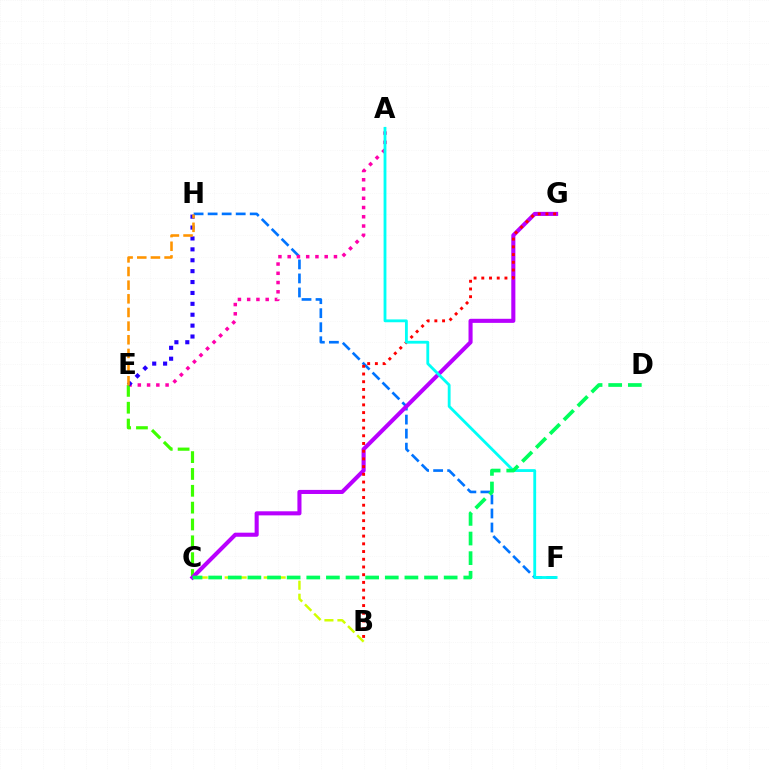{('F', 'H'): [{'color': '#0074ff', 'line_style': 'dashed', 'thickness': 1.91}], ('A', 'E'): [{'color': '#ff00ac', 'line_style': 'dotted', 'thickness': 2.51}], ('C', 'E'): [{'color': '#3dff00', 'line_style': 'dashed', 'thickness': 2.29}], ('B', 'C'): [{'color': '#d1ff00', 'line_style': 'dashed', 'thickness': 1.77}], ('C', 'G'): [{'color': '#b900ff', 'line_style': 'solid', 'thickness': 2.94}], ('B', 'G'): [{'color': '#ff0000', 'line_style': 'dotted', 'thickness': 2.1}], ('A', 'F'): [{'color': '#00fff6', 'line_style': 'solid', 'thickness': 2.04}], ('C', 'D'): [{'color': '#00ff5c', 'line_style': 'dashed', 'thickness': 2.67}], ('E', 'H'): [{'color': '#2500ff', 'line_style': 'dotted', 'thickness': 2.96}, {'color': '#ff9400', 'line_style': 'dashed', 'thickness': 1.85}]}